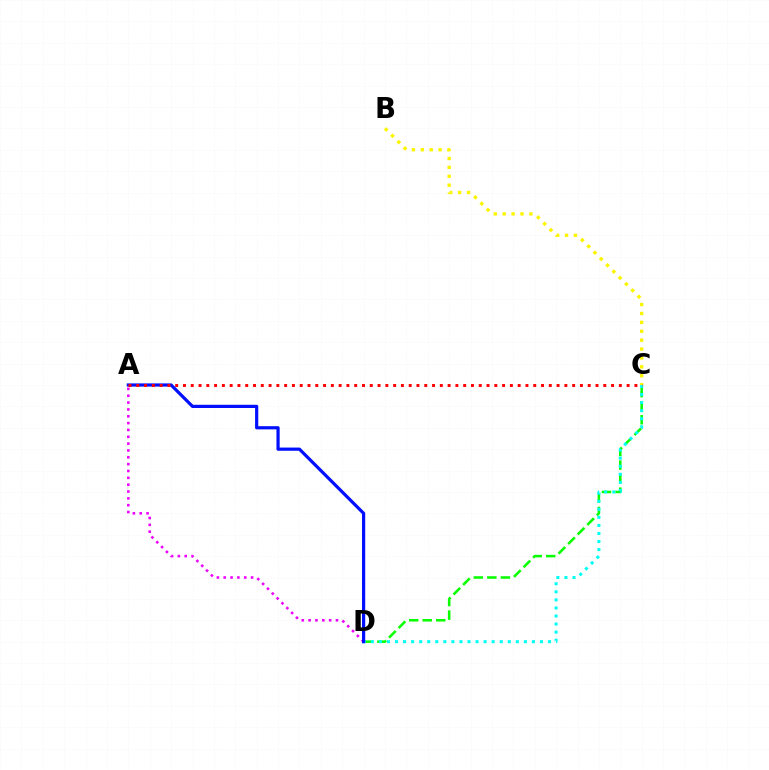{('A', 'D'): [{'color': '#ee00ff', 'line_style': 'dotted', 'thickness': 1.86}, {'color': '#0010ff', 'line_style': 'solid', 'thickness': 2.31}], ('C', 'D'): [{'color': '#08ff00', 'line_style': 'dashed', 'thickness': 1.84}, {'color': '#00fff6', 'line_style': 'dotted', 'thickness': 2.19}], ('B', 'C'): [{'color': '#fcf500', 'line_style': 'dotted', 'thickness': 2.42}], ('A', 'C'): [{'color': '#ff0000', 'line_style': 'dotted', 'thickness': 2.11}]}